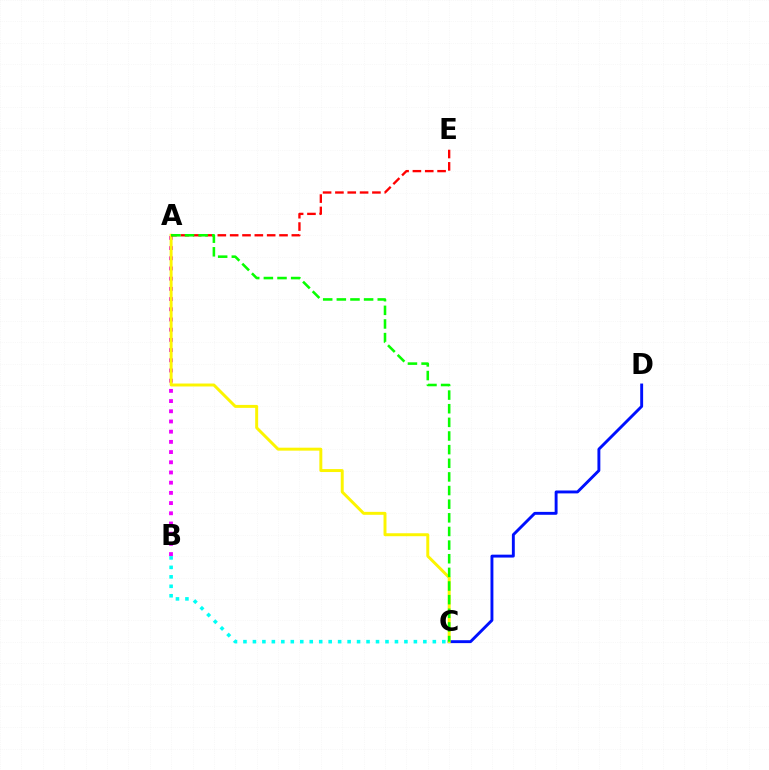{('B', 'C'): [{'color': '#00fff6', 'line_style': 'dotted', 'thickness': 2.57}], ('A', 'B'): [{'color': '#ee00ff', 'line_style': 'dotted', 'thickness': 2.77}], ('C', 'D'): [{'color': '#0010ff', 'line_style': 'solid', 'thickness': 2.09}], ('A', 'C'): [{'color': '#fcf500', 'line_style': 'solid', 'thickness': 2.13}, {'color': '#08ff00', 'line_style': 'dashed', 'thickness': 1.85}], ('A', 'E'): [{'color': '#ff0000', 'line_style': 'dashed', 'thickness': 1.68}]}